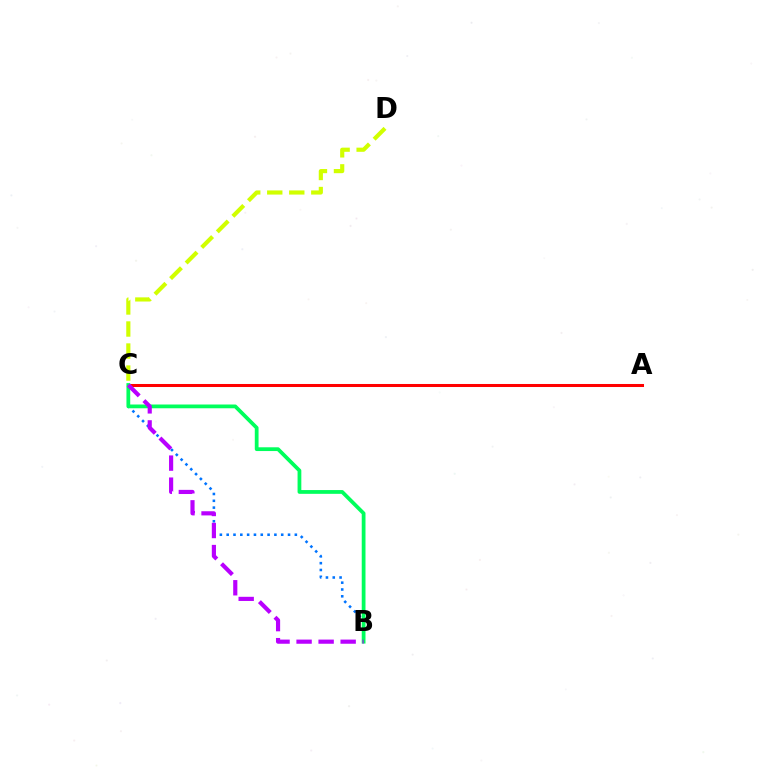{('A', 'C'): [{'color': '#ff0000', 'line_style': 'solid', 'thickness': 2.18}], ('C', 'D'): [{'color': '#d1ff00', 'line_style': 'dashed', 'thickness': 2.99}], ('B', 'C'): [{'color': '#0074ff', 'line_style': 'dotted', 'thickness': 1.85}, {'color': '#00ff5c', 'line_style': 'solid', 'thickness': 2.71}, {'color': '#b900ff', 'line_style': 'dashed', 'thickness': 2.99}]}